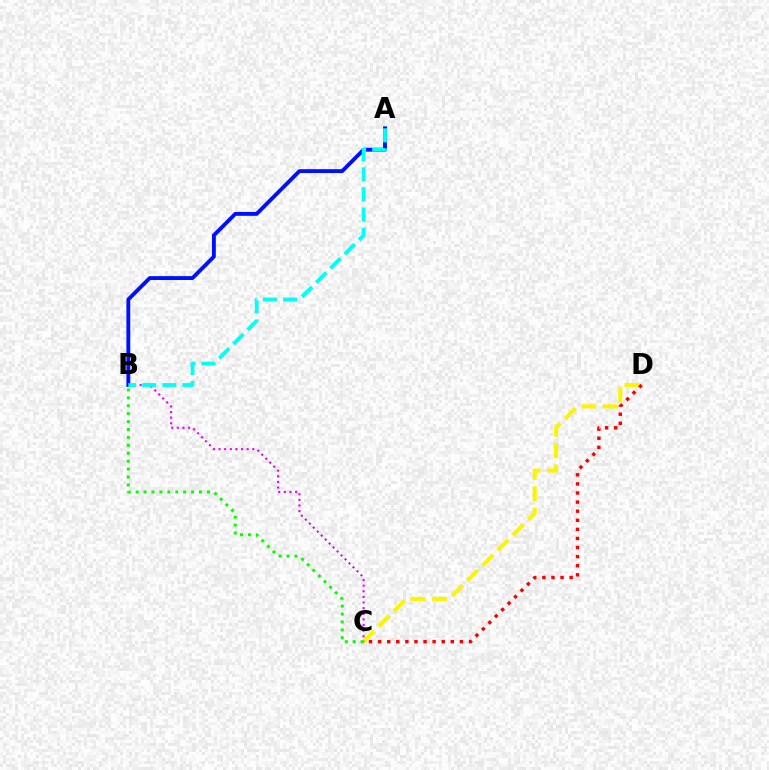{('C', 'D'): [{'color': '#fcf500', 'line_style': 'dashed', 'thickness': 2.92}, {'color': '#ff0000', 'line_style': 'dotted', 'thickness': 2.47}], ('B', 'C'): [{'color': '#ee00ff', 'line_style': 'dotted', 'thickness': 1.53}, {'color': '#08ff00', 'line_style': 'dotted', 'thickness': 2.15}], ('A', 'B'): [{'color': '#0010ff', 'line_style': 'solid', 'thickness': 2.79}, {'color': '#00fff6', 'line_style': 'dashed', 'thickness': 2.74}]}